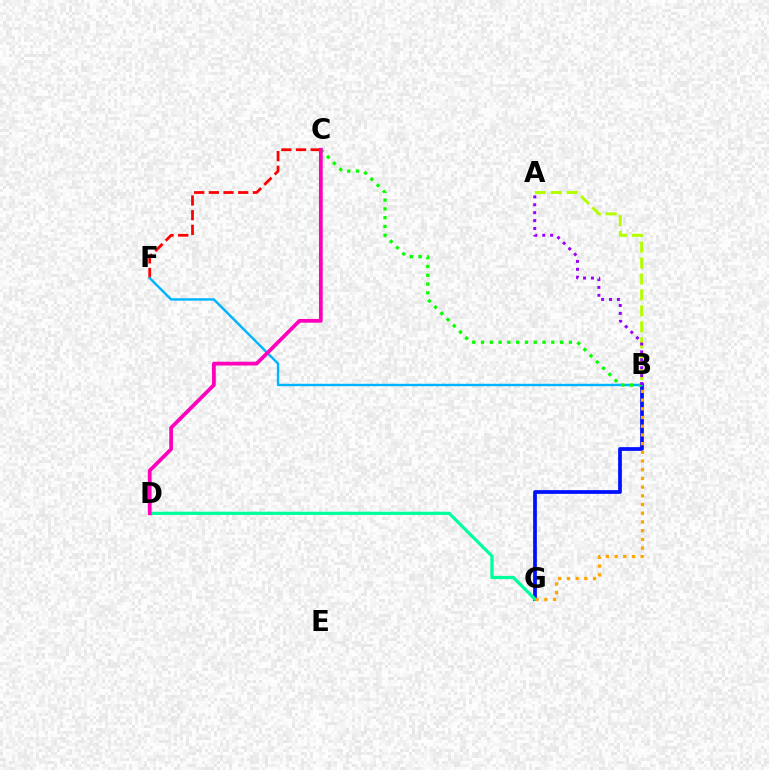{('B', 'G'): [{'color': '#0010ff', 'line_style': 'solid', 'thickness': 2.68}, {'color': '#ffa500', 'line_style': 'dotted', 'thickness': 2.37}], ('C', 'F'): [{'color': '#ff0000', 'line_style': 'dashed', 'thickness': 1.99}], ('A', 'B'): [{'color': '#b3ff00', 'line_style': 'dashed', 'thickness': 2.17}, {'color': '#9b00ff', 'line_style': 'dotted', 'thickness': 2.15}], ('D', 'G'): [{'color': '#00ff9d', 'line_style': 'solid', 'thickness': 2.32}], ('B', 'F'): [{'color': '#00b5ff', 'line_style': 'solid', 'thickness': 1.74}], ('B', 'C'): [{'color': '#08ff00', 'line_style': 'dotted', 'thickness': 2.39}], ('C', 'D'): [{'color': '#ff00bd', 'line_style': 'solid', 'thickness': 2.7}]}